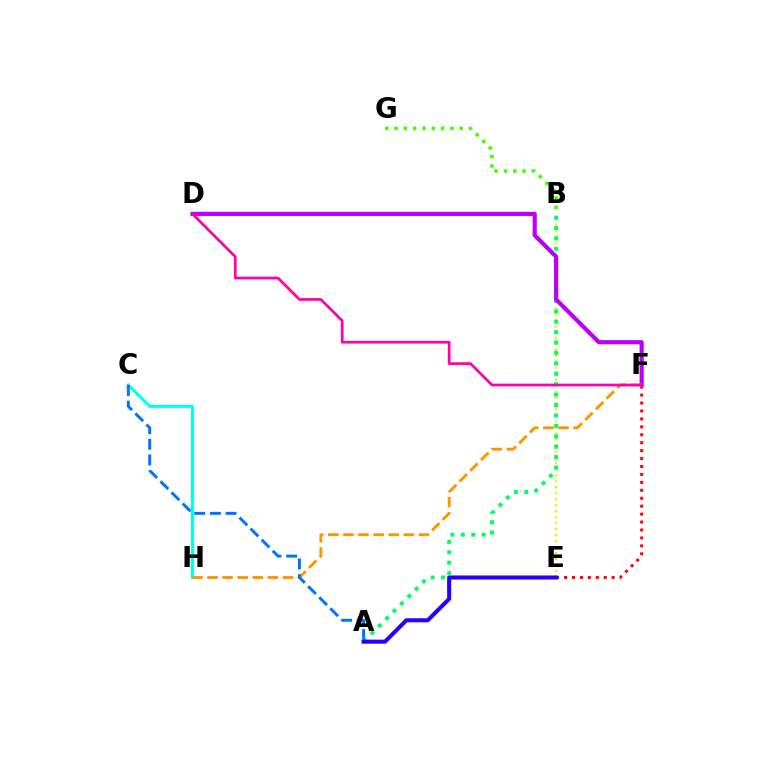{('E', 'F'): [{'color': '#ff0000', 'line_style': 'dotted', 'thickness': 2.16}], ('B', 'E'): [{'color': '#d1ff00', 'line_style': 'dotted', 'thickness': 1.62}], ('A', 'B'): [{'color': '#00ff5c', 'line_style': 'dotted', 'thickness': 2.83}], ('B', 'G'): [{'color': '#3dff00', 'line_style': 'dotted', 'thickness': 2.53}], ('D', 'F'): [{'color': '#b900ff', 'line_style': 'solid', 'thickness': 2.99}, {'color': '#ff00ac', 'line_style': 'solid', 'thickness': 1.96}], ('C', 'H'): [{'color': '#00fff6', 'line_style': 'solid', 'thickness': 2.23}], ('A', 'E'): [{'color': '#2500ff', 'line_style': 'solid', 'thickness': 2.93}], ('F', 'H'): [{'color': '#ff9400', 'line_style': 'dashed', 'thickness': 2.05}], ('A', 'C'): [{'color': '#0074ff', 'line_style': 'dashed', 'thickness': 2.13}]}